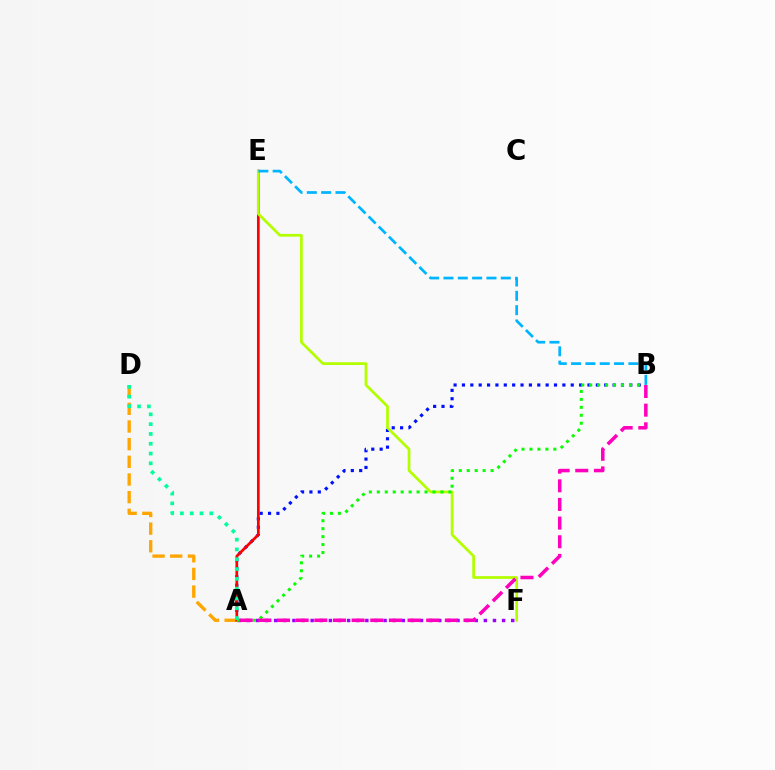{('A', 'F'): [{'color': '#9b00ff', 'line_style': 'dotted', 'thickness': 2.48}], ('A', 'D'): [{'color': '#ffa500', 'line_style': 'dashed', 'thickness': 2.4}, {'color': '#00ff9d', 'line_style': 'dotted', 'thickness': 2.66}], ('A', 'B'): [{'color': '#0010ff', 'line_style': 'dotted', 'thickness': 2.27}, {'color': '#08ff00', 'line_style': 'dotted', 'thickness': 2.16}, {'color': '#ff00bd', 'line_style': 'dashed', 'thickness': 2.53}], ('A', 'E'): [{'color': '#ff0000', 'line_style': 'solid', 'thickness': 1.95}], ('E', 'F'): [{'color': '#b3ff00', 'line_style': 'solid', 'thickness': 1.97}], ('B', 'E'): [{'color': '#00b5ff', 'line_style': 'dashed', 'thickness': 1.95}]}